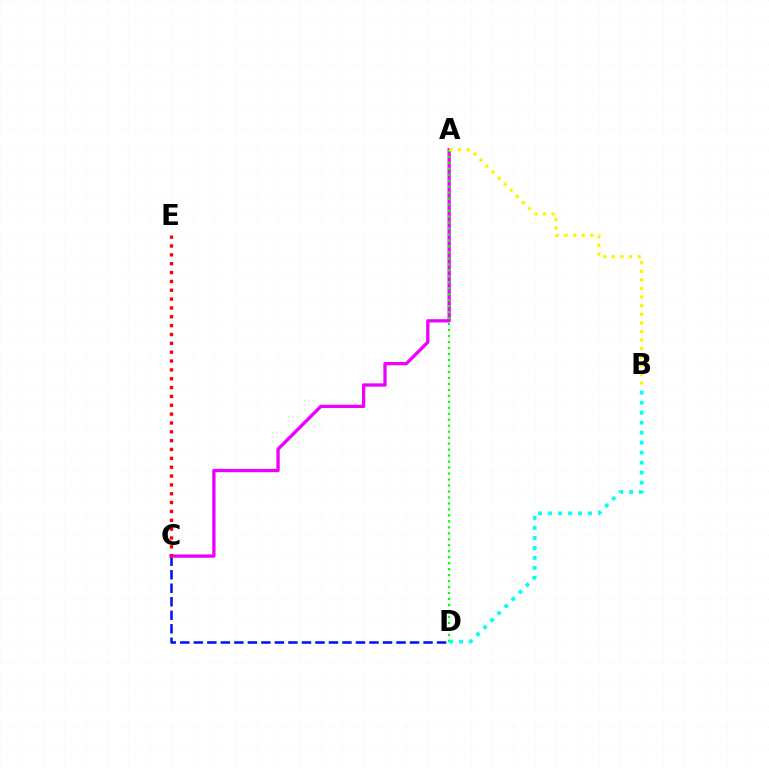{('C', 'D'): [{'color': '#0010ff', 'line_style': 'dashed', 'thickness': 1.84}], ('A', 'C'): [{'color': '#ee00ff', 'line_style': 'solid', 'thickness': 2.38}], ('A', 'D'): [{'color': '#08ff00', 'line_style': 'dotted', 'thickness': 1.62}], ('A', 'B'): [{'color': '#fcf500', 'line_style': 'dotted', 'thickness': 2.33}], ('B', 'D'): [{'color': '#00fff6', 'line_style': 'dotted', 'thickness': 2.71}], ('C', 'E'): [{'color': '#ff0000', 'line_style': 'dotted', 'thickness': 2.4}]}